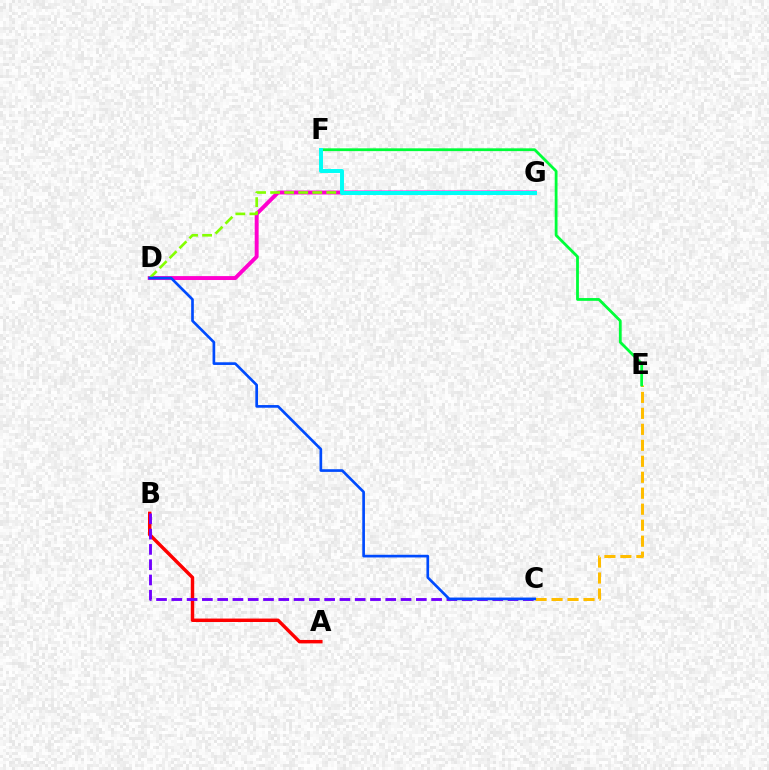{('C', 'E'): [{'color': '#ffbd00', 'line_style': 'dashed', 'thickness': 2.17}], ('A', 'B'): [{'color': '#ff0000', 'line_style': 'solid', 'thickness': 2.48}], ('E', 'F'): [{'color': '#00ff39', 'line_style': 'solid', 'thickness': 2.01}], ('D', 'G'): [{'color': '#ff00cf', 'line_style': 'solid', 'thickness': 2.82}, {'color': '#84ff00', 'line_style': 'dashed', 'thickness': 1.91}], ('B', 'C'): [{'color': '#7200ff', 'line_style': 'dashed', 'thickness': 2.08}], ('C', 'D'): [{'color': '#004bff', 'line_style': 'solid', 'thickness': 1.93}], ('F', 'G'): [{'color': '#00fff6', 'line_style': 'solid', 'thickness': 2.85}]}